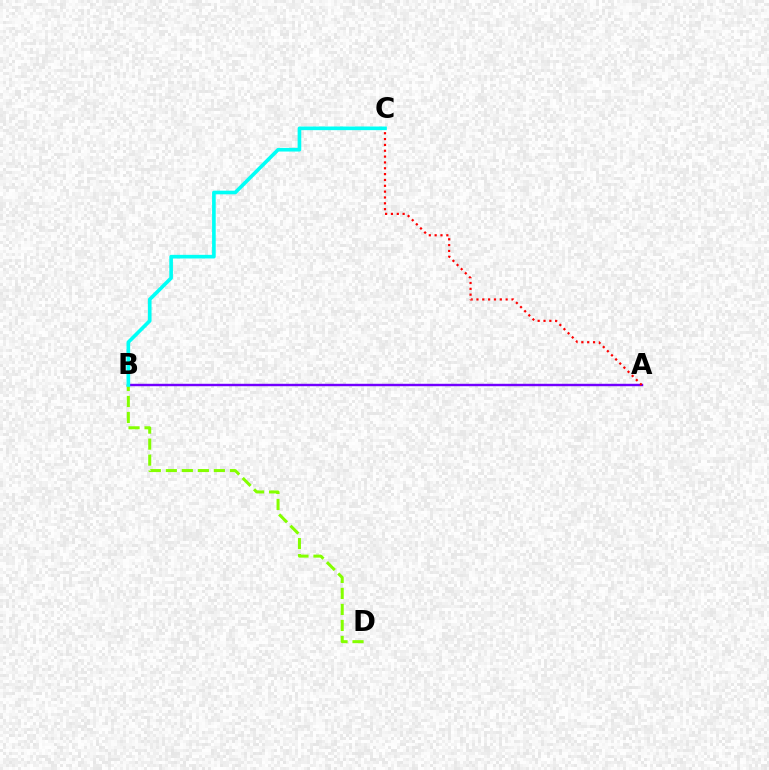{('A', 'B'): [{'color': '#7200ff', 'line_style': 'solid', 'thickness': 1.75}], ('B', 'D'): [{'color': '#84ff00', 'line_style': 'dashed', 'thickness': 2.18}], ('A', 'C'): [{'color': '#ff0000', 'line_style': 'dotted', 'thickness': 1.59}], ('B', 'C'): [{'color': '#00fff6', 'line_style': 'solid', 'thickness': 2.62}]}